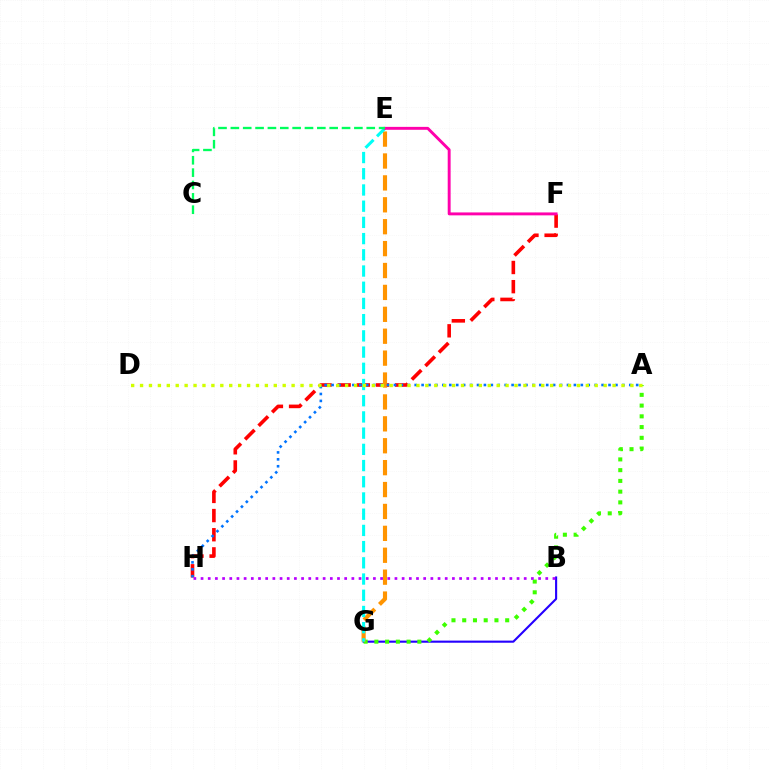{('F', 'H'): [{'color': '#ff0000', 'line_style': 'dashed', 'thickness': 2.6}], ('B', 'G'): [{'color': '#2500ff', 'line_style': 'solid', 'thickness': 1.52}], ('A', 'G'): [{'color': '#3dff00', 'line_style': 'dotted', 'thickness': 2.92}], ('E', 'G'): [{'color': '#ff9400', 'line_style': 'dashed', 'thickness': 2.98}, {'color': '#00fff6', 'line_style': 'dashed', 'thickness': 2.2}], ('A', 'H'): [{'color': '#0074ff', 'line_style': 'dotted', 'thickness': 1.88}], ('E', 'F'): [{'color': '#ff00ac', 'line_style': 'solid', 'thickness': 2.1}], ('C', 'E'): [{'color': '#00ff5c', 'line_style': 'dashed', 'thickness': 1.68}], ('A', 'D'): [{'color': '#d1ff00', 'line_style': 'dotted', 'thickness': 2.42}], ('B', 'H'): [{'color': '#b900ff', 'line_style': 'dotted', 'thickness': 1.95}]}